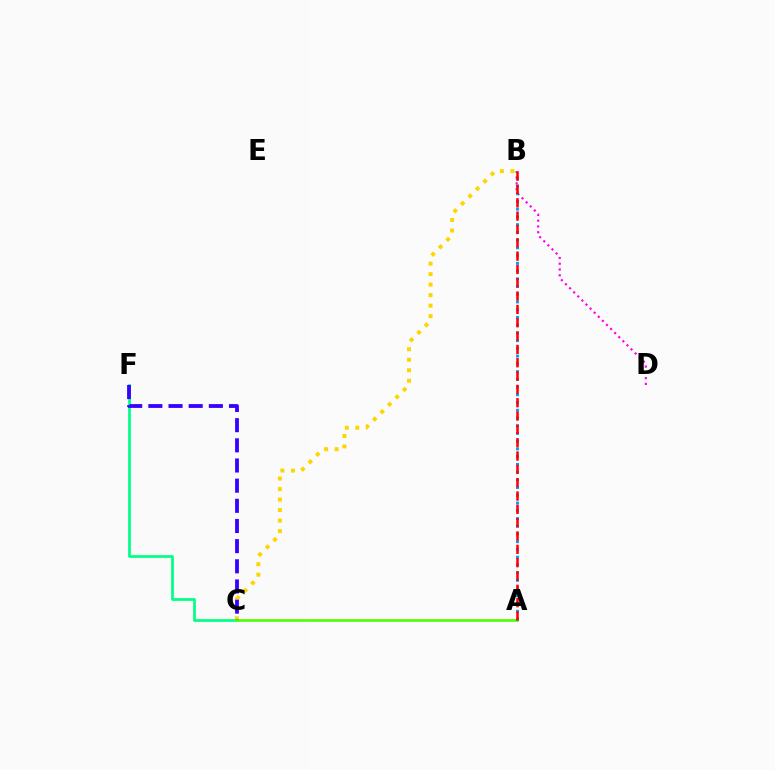{('C', 'F'): [{'color': '#00ff86', 'line_style': 'solid', 'thickness': 1.97}, {'color': '#3700ff', 'line_style': 'dashed', 'thickness': 2.74}], ('B', 'D'): [{'color': '#ff00ed', 'line_style': 'dotted', 'thickness': 1.57}], ('B', 'C'): [{'color': '#ffd500', 'line_style': 'dotted', 'thickness': 2.86}], ('A', 'C'): [{'color': '#4fff00', 'line_style': 'solid', 'thickness': 1.92}], ('A', 'B'): [{'color': '#009eff', 'line_style': 'dotted', 'thickness': 2.1}, {'color': '#ff0000', 'line_style': 'dashed', 'thickness': 1.81}]}